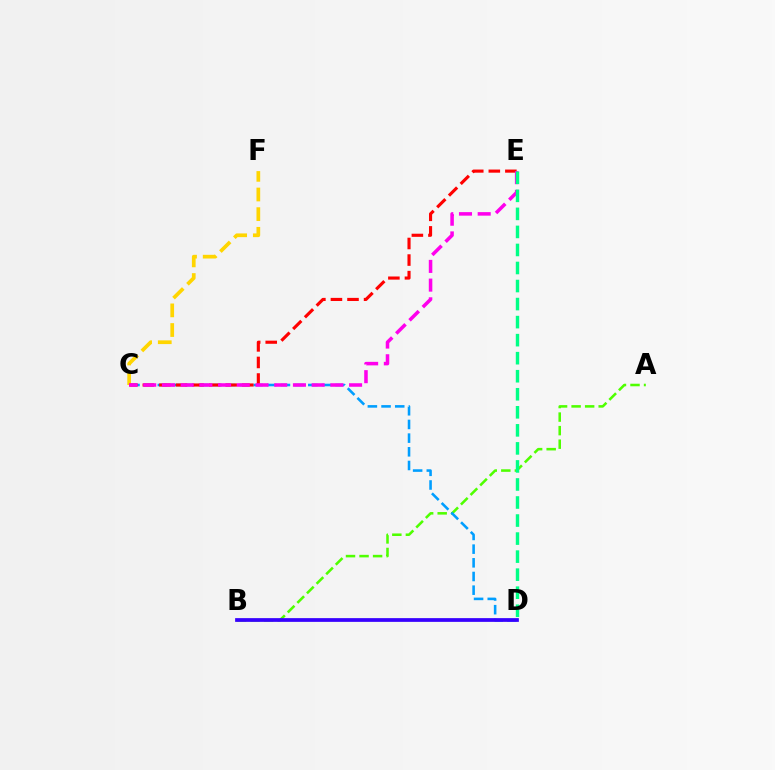{('C', 'F'): [{'color': '#ffd500', 'line_style': 'dashed', 'thickness': 2.67}], ('A', 'B'): [{'color': '#4fff00', 'line_style': 'dashed', 'thickness': 1.84}], ('C', 'D'): [{'color': '#009eff', 'line_style': 'dashed', 'thickness': 1.86}], ('B', 'D'): [{'color': '#3700ff', 'line_style': 'solid', 'thickness': 2.69}], ('C', 'E'): [{'color': '#ff0000', 'line_style': 'dashed', 'thickness': 2.25}, {'color': '#ff00ed', 'line_style': 'dashed', 'thickness': 2.54}], ('D', 'E'): [{'color': '#00ff86', 'line_style': 'dashed', 'thickness': 2.45}]}